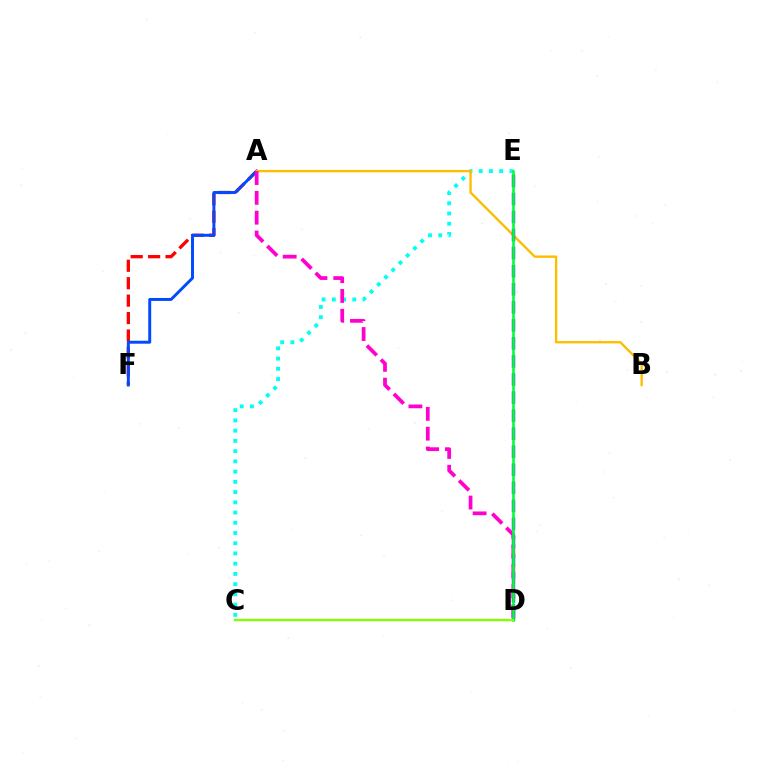{('A', 'F'): [{'color': '#ff0000', 'line_style': 'dashed', 'thickness': 2.37}, {'color': '#004bff', 'line_style': 'solid', 'thickness': 2.13}], ('C', 'E'): [{'color': '#00fff6', 'line_style': 'dotted', 'thickness': 2.78}], ('A', 'B'): [{'color': '#ffbd00', 'line_style': 'solid', 'thickness': 1.7}], ('A', 'D'): [{'color': '#ff00cf', 'line_style': 'dashed', 'thickness': 2.69}], ('D', 'E'): [{'color': '#7200ff', 'line_style': 'dashed', 'thickness': 2.45}, {'color': '#00ff39', 'line_style': 'solid', 'thickness': 1.89}], ('C', 'D'): [{'color': '#84ff00', 'line_style': 'solid', 'thickness': 1.7}]}